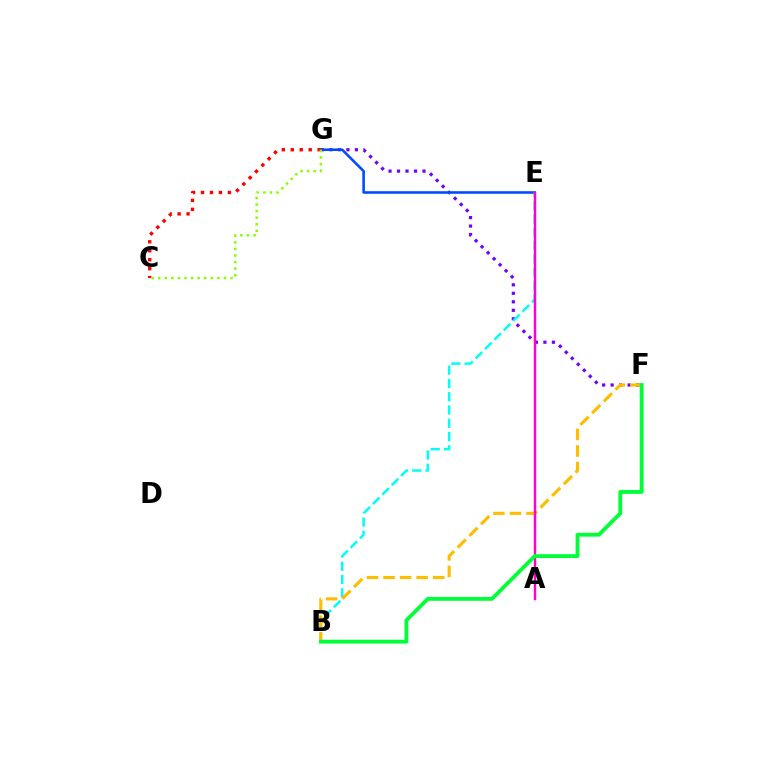{('F', 'G'): [{'color': '#7200ff', 'line_style': 'dotted', 'thickness': 2.31}], ('E', 'G'): [{'color': '#004bff', 'line_style': 'solid', 'thickness': 1.86}], ('B', 'E'): [{'color': '#00fff6', 'line_style': 'dashed', 'thickness': 1.8}], ('B', 'F'): [{'color': '#ffbd00', 'line_style': 'dashed', 'thickness': 2.25}, {'color': '#00ff39', 'line_style': 'solid', 'thickness': 2.76}], ('C', 'G'): [{'color': '#ff0000', 'line_style': 'dotted', 'thickness': 2.43}, {'color': '#84ff00', 'line_style': 'dotted', 'thickness': 1.79}], ('A', 'E'): [{'color': '#ff00cf', 'line_style': 'solid', 'thickness': 1.75}]}